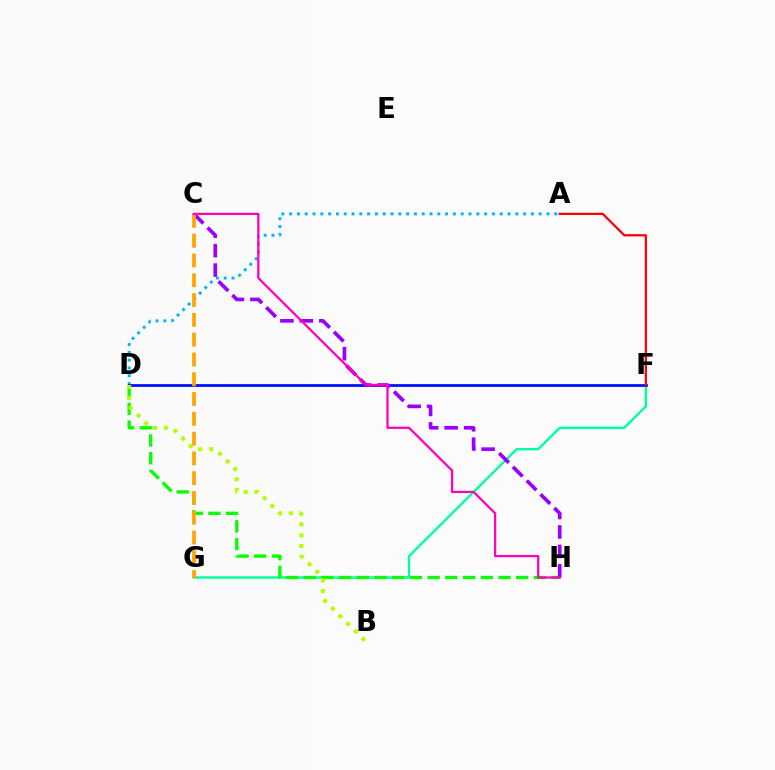{('A', 'D'): [{'color': '#00b5ff', 'line_style': 'dotted', 'thickness': 2.12}], ('F', 'G'): [{'color': '#00ff9d', 'line_style': 'solid', 'thickness': 1.71}], ('D', 'F'): [{'color': '#0010ff', 'line_style': 'solid', 'thickness': 1.99}], ('D', 'H'): [{'color': '#08ff00', 'line_style': 'dashed', 'thickness': 2.41}], ('B', 'D'): [{'color': '#b3ff00', 'line_style': 'dotted', 'thickness': 2.94}], ('C', 'H'): [{'color': '#9b00ff', 'line_style': 'dashed', 'thickness': 2.64}, {'color': '#ff00bd', 'line_style': 'solid', 'thickness': 1.62}], ('C', 'G'): [{'color': '#ffa500', 'line_style': 'dashed', 'thickness': 2.69}], ('A', 'F'): [{'color': '#ff0000', 'line_style': 'solid', 'thickness': 1.63}]}